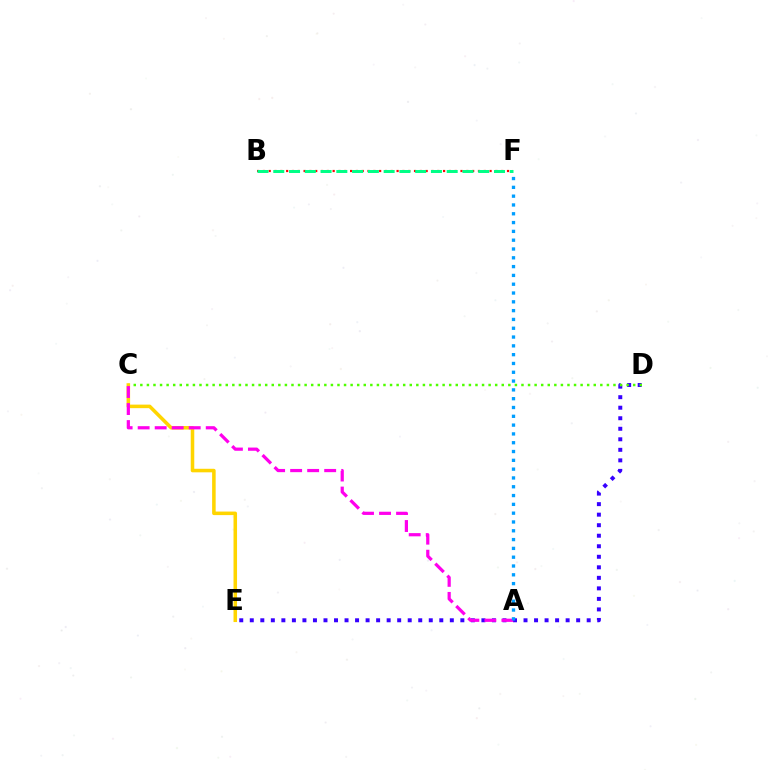{('D', 'E'): [{'color': '#3700ff', 'line_style': 'dotted', 'thickness': 2.86}], ('C', 'D'): [{'color': '#4fff00', 'line_style': 'dotted', 'thickness': 1.79}], ('C', 'E'): [{'color': '#ffd500', 'line_style': 'solid', 'thickness': 2.55}], ('B', 'F'): [{'color': '#ff0000', 'line_style': 'dotted', 'thickness': 1.58}, {'color': '#00ff86', 'line_style': 'dashed', 'thickness': 2.14}], ('A', 'C'): [{'color': '#ff00ed', 'line_style': 'dashed', 'thickness': 2.31}], ('A', 'F'): [{'color': '#009eff', 'line_style': 'dotted', 'thickness': 2.39}]}